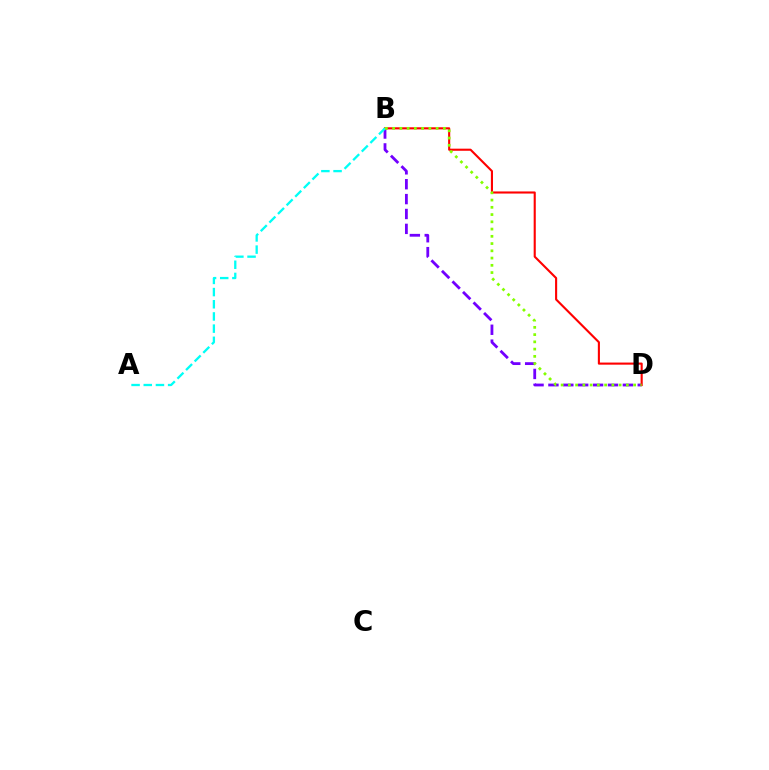{('B', 'D'): [{'color': '#7200ff', 'line_style': 'dashed', 'thickness': 2.02}, {'color': '#ff0000', 'line_style': 'solid', 'thickness': 1.52}, {'color': '#84ff00', 'line_style': 'dotted', 'thickness': 1.97}], ('A', 'B'): [{'color': '#00fff6', 'line_style': 'dashed', 'thickness': 1.65}]}